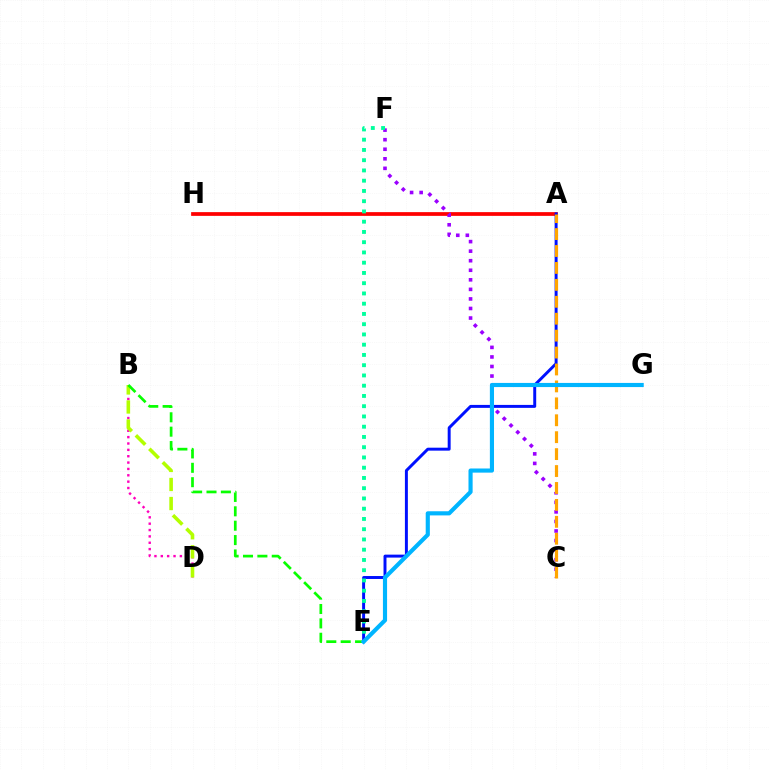{('A', 'H'): [{'color': '#ff0000', 'line_style': 'solid', 'thickness': 2.69}], ('A', 'E'): [{'color': '#0010ff', 'line_style': 'solid', 'thickness': 2.13}], ('C', 'F'): [{'color': '#9b00ff', 'line_style': 'dotted', 'thickness': 2.6}], ('B', 'D'): [{'color': '#ff00bd', 'line_style': 'dotted', 'thickness': 1.73}, {'color': '#b3ff00', 'line_style': 'dashed', 'thickness': 2.59}], ('E', 'F'): [{'color': '#00ff9d', 'line_style': 'dotted', 'thickness': 2.79}], ('A', 'C'): [{'color': '#ffa500', 'line_style': 'dashed', 'thickness': 2.3}], ('B', 'E'): [{'color': '#08ff00', 'line_style': 'dashed', 'thickness': 1.95}], ('E', 'G'): [{'color': '#00b5ff', 'line_style': 'solid', 'thickness': 2.98}]}